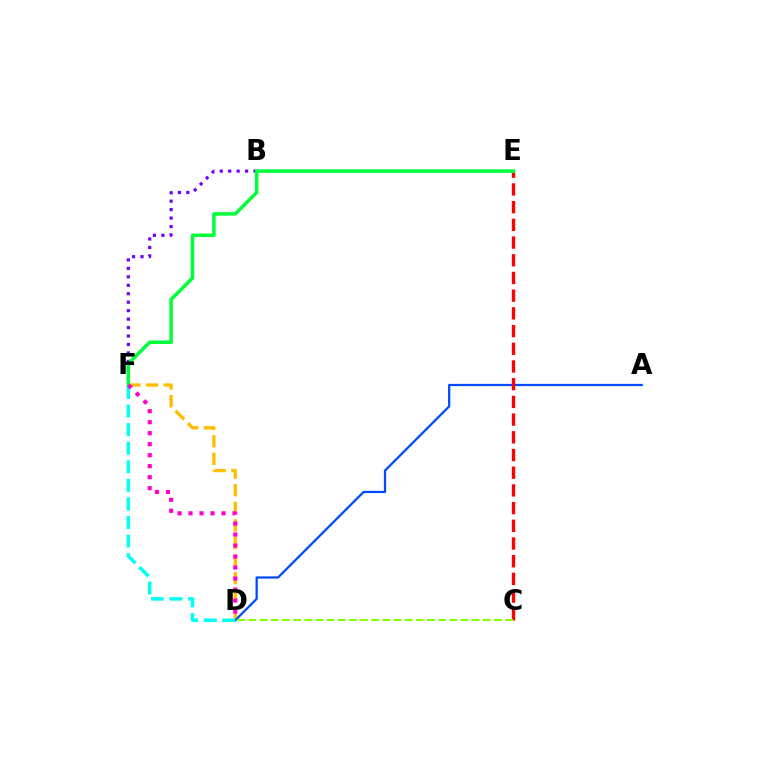{('D', 'F'): [{'color': '#ffbd00', 'line_style': 'dashed', 'thickness': 2.39}, {'color': '#00fff6', 'line_style': 'dashed', 'thickness': 2.52}, {'color': '#ff00cf', 'line_style': 'dotted', 'thickness': 2.99}], ('A', 'D'): [{'color': '#004bff', 'line_style': 'solid', 'thickness': 1.62}], ('B', 'F'): [{'color': '#7200ff', 'line_style': 'dotted', 'thickness': 2.3}], ('C', 'E'): [{'color': '#ff0000', 'line_style': 'dashed', 'thickness': 2.4}], ('E', 'F'): [{'color': '#00ff39', 'line_style': 'solid', 'thickness': 2.53}], ('C', 'D'): [{'color': '#84ff00', 'line_style': 'dashed', 'thickness': 1.52}]}